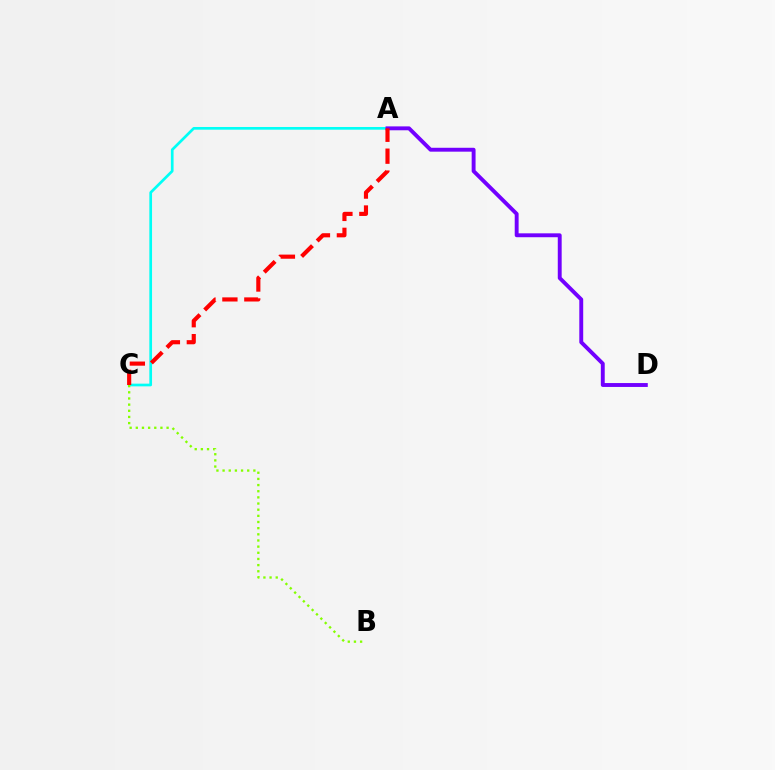{('A', 'C'): [{'color': '#00fff6', 'line_style': 'solid', 'thickness': 1.94}, {'color': '#ff0000', 'line_style': 'dashed', 'thickness': 2.98}], ('A', 'D'): [{'color': '#7200ff', 'line_style': 'solid', 'thickness': 2.8}], ('B', 'C'): [{'color': '#84ff00', 'line_style': 'dotted', 'thickness': 1.67}]}